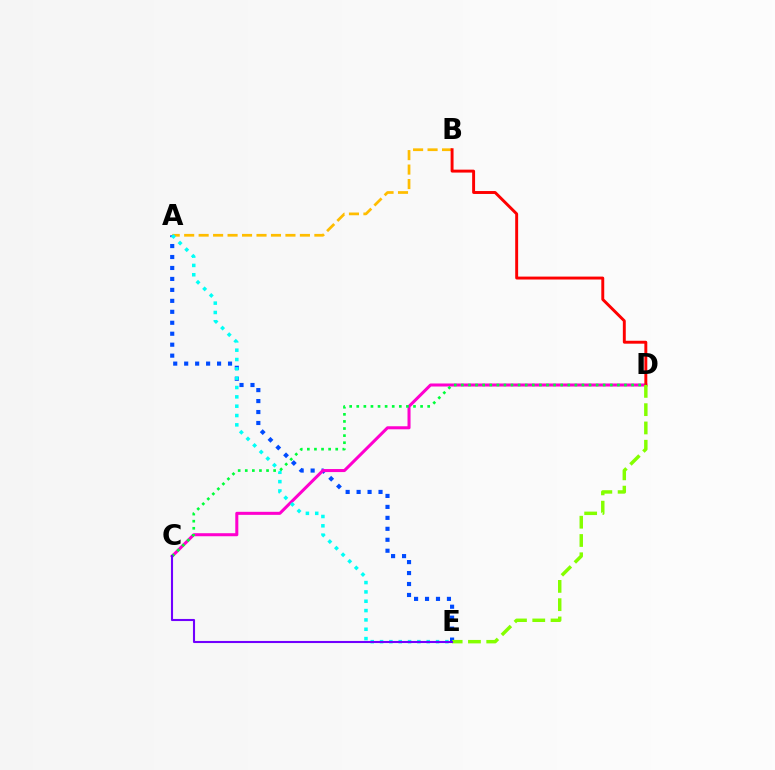{('A', 'B'): [{'color': '#ffbd00', 'line_style': 'dashed', 'thickness': 1.97}], ('A', 'E'): [{'color': '#004bff', 'line_style': 'dotted', 'thickness': 2.98}, {'color': '#00fff6', 'line_style': 'dotted', 'thickness': 2.54}], ('C', 'D'): [{'color': '#ff00cf', 'line_style': 'solid', 'thickness': 2.19}, {'color': '#00ff39', 'line_style': 'dotted', 'thickness': 1.93}], ('B', 'D'): [{'color': '#ff0000', 'line_style': 'solid', 'thickness': 2.1}], ('D', 'E'): [{'color': '#84ff00', 'line_style': 'dashed', 'thickness': 2.48}], ('C', 'E'): [{'color': '#7200ff', 'line_style': 'solid', 'thickness': 1.51}]}